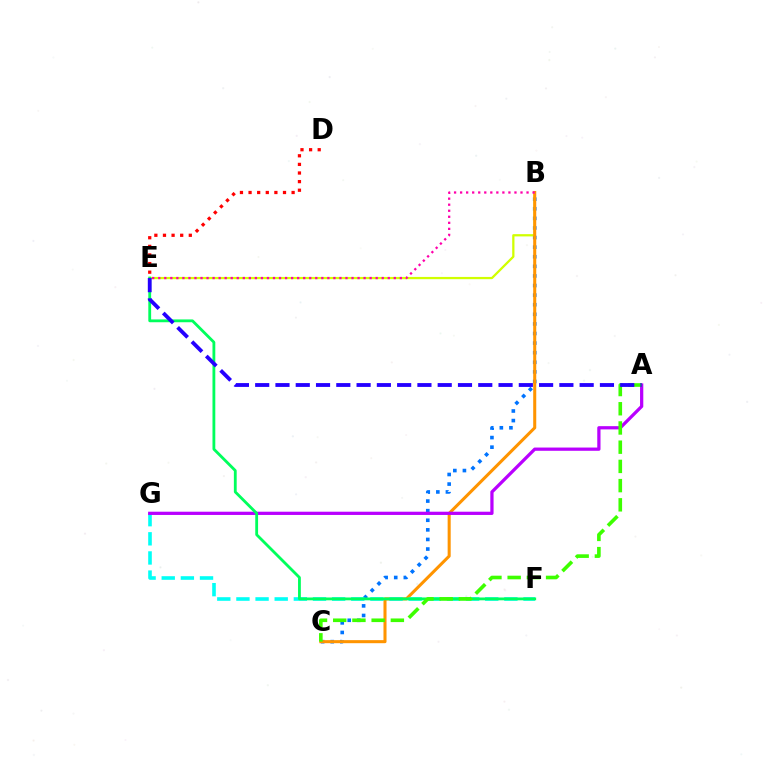{('D', 'E'): [{'color': '#ff0000', 'line_style': 'dotted', 'thickness': 2.34}], ('B', 'C'): [{'color': '#0074ff', 'line_style': 'dotted', 'thickness': 2.61}, {'color': '#ff9400', 'line_style': 'solid', 'thickness': 2.2}], ('B', 'E'): [{'color': '#d1ff00', 'line_style': 'solid', 'thickness': 1.63}, {'color': '#ff00ac', 'line_style': 'dotted', 'thickness': 1.64}], ('F', 'G'): [{'color': '#00fff6', 'line_style': 'dashed', 'thickness': 2.6}], ('A', 'G'): [{'color': '#b900ff', 'line_style': 'solid', 'thickness': 2.34}], ('E', 'F'): [{'color': '#00ff5c', 'line_style': 'solid', 'thickness': 2.03}], ('A', 'C'): [{'color': '#3dff00', 'line_style': 'dashed', 'thickness': 2.61}], ('A', 'E'): [{'color': '#2500ff', 'line_style': 'dashed', 'thickness': 2.75}]}